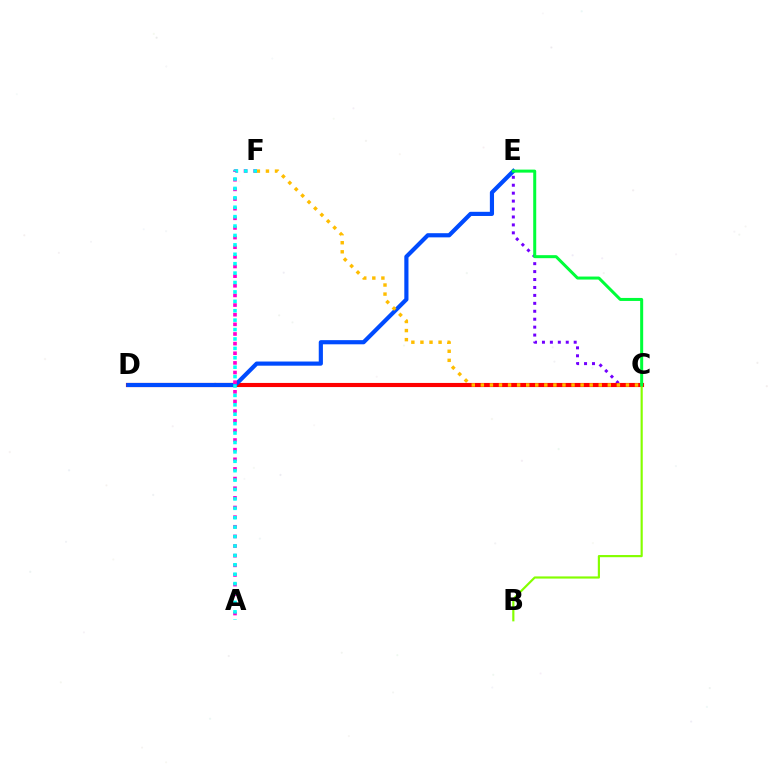{('C', 'E'): [{'color': '#7200ff', 'line_style': 'dotted', 'thickness': 2.16}, {'color': '#00ff39', 'line_style': 'solid', 'thickness': 2.17}], ('C', 'D'): [{'color': '#ff0000', 'line_style': 'solid', 'thickness': 2.96}], ('D', 'E'): [{'color': '#004bff', 'line_style': 'solid', 'thickness': 3.0}], ('C', 'F'): [{'color': '#ffbd00', 'line_style': 'dotted', 'thickness': 2.46}], ('B', 'C'): [{'color': '#84ff00', 'line_style': 'solid', 'thickness': 1.56}], ('A', 'F'): [{'color': '#ff00cf', 'line_style': 'dotted', 'thickness': 2.62}, {'color': '#00fff6', 'line_style': 'dotted', 'thickness': 2.56}]}